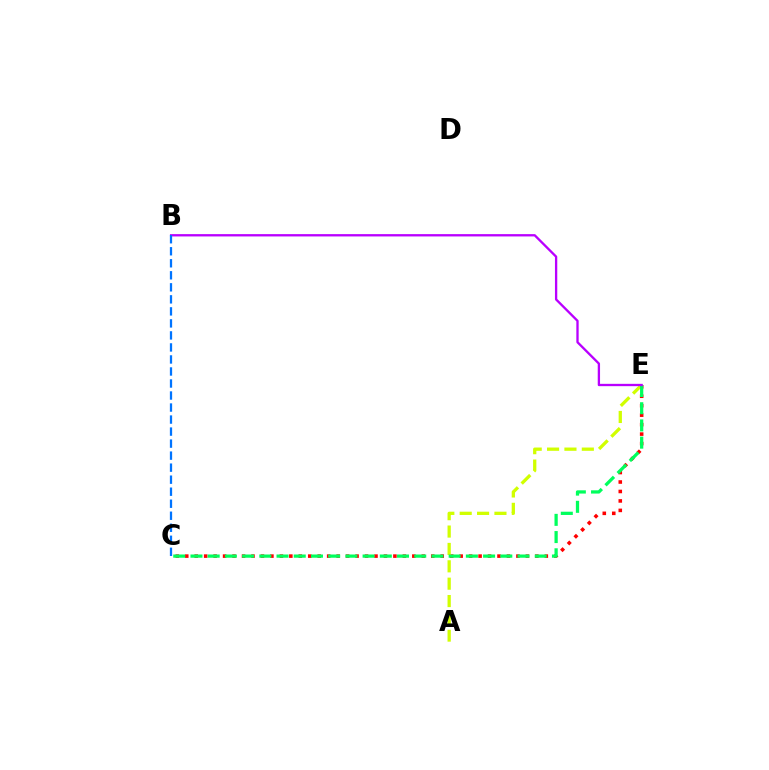{('C', 'E'): [{'color': '#ff0000', 'line_style': 'dotted', 'thickness': 2.57}, {'color': '#00ff5c', 'line_style': 'dashed', 'thickness': 2.34}], ('A', 'E'): [{'color': '#d1ff00', 'line_style': 'dashed', 'thickness': 2.36}], ('B', 'E'): [{'color': '#b900ff', 'line_style': 'solid', 'thickness': 1.67}], ('B', 'C'): [{'color': '#0074ff', 'line_style': 'dashed', 'thickness': 1.63}]}